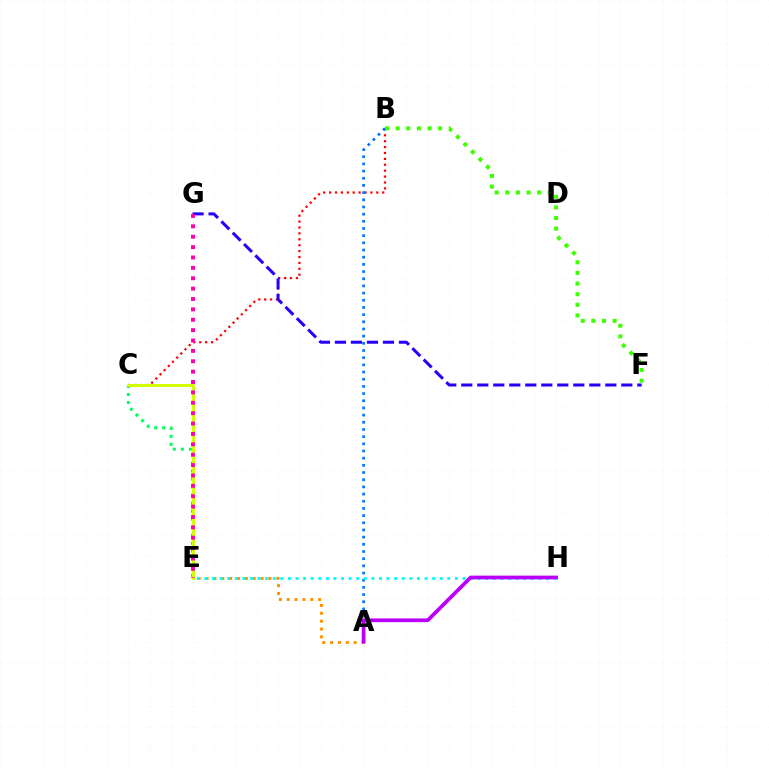{('B', 'C'): [{'color': '#ff0000', 'line_style': 'dotted', 'thickness': 1.6}], ('B', 'F'): [{'color': '#3dff00', 'line_style': 'dotted', 'thickness': 2.89}], ('C', 'E'): [{'color': '#00ff5c', 'line_style': 'dotted', 'thickness': 2.18}, {'color': '#d1ff00', 'line_style': 'solid', 'thickness': 2.12}], ('A', 'E'): [{'color': '#ff9400', 'line_style': 'dotted', 'thickness': 2.13}], ('F', 'G'): [{'color': '#2500ff', 'line_style': 'dashed', 'thickness': 2.17}], ('A', 'B'): [{'color': '#0074ff', 'line_style': 'dotted', 'thickness': 1.95}], ('E', 'H'): [{'color': '#00fff6', 'line_style': 'dotted', 'thickness': 2.06}], ('E', 'G'): [{'color': '#ff00ac', 'line_style': 'dotted', 'thickness': 2.82}], ('A', 'H'): [{'color': '#b900ff', 'line_style': 'solid', 'thickness': 2.68}]}